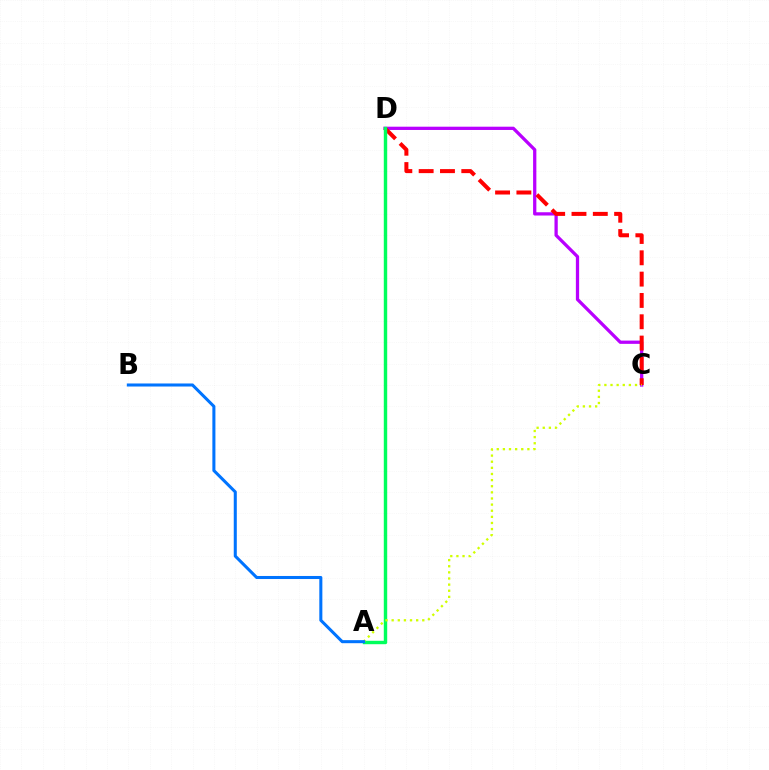{('C', 'D'): [{'color': '#b900ff', 'line_style': 'solid', 'thickness': 2.35}, {'color': '#ff0000', 'line_style': 'dashed', 'thickness': 2.9}], ('A', 'D'): [{'color': '#00ff5c', 'line_style': 'solid', 'thickness': 2.46}], ('A', 'C'): [{'color': '#d1ff00', 'line_style': 'dotted', 'thickness': 1.66}], ('A', 'B'): [{'color': '#0074ff', 'line_style': 'solid', 'thickness': 2.19}]}